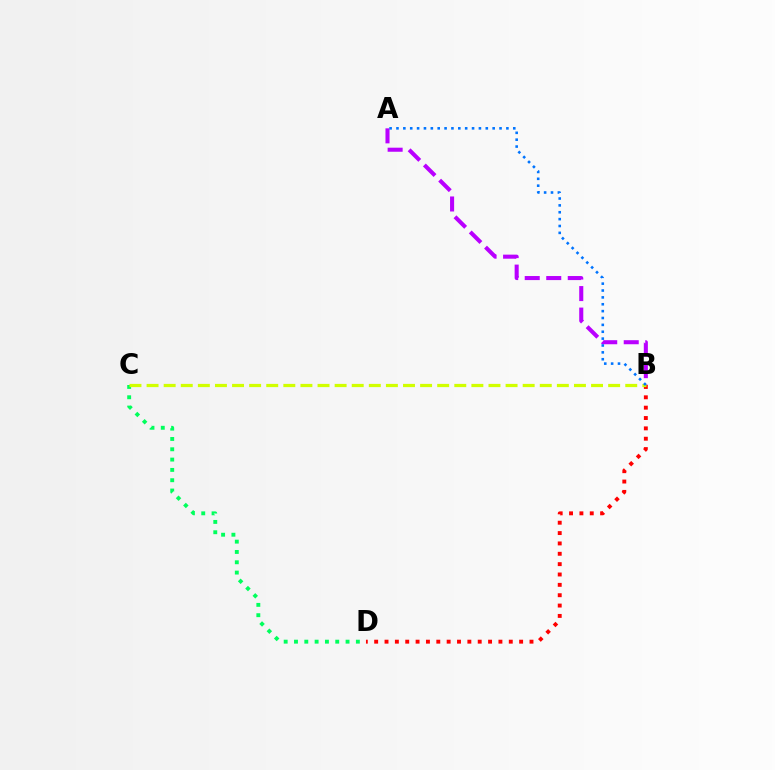{('B', 'D'): [{'color': '#ff0000', 'line_style': 'dotted', 'thickness': 2.81}], ('A', 'B'): [{'color': '#b900ff', 'line_style': 'dashed', 'thickness': 2.92}, {'color': '#0074ff', 'line_style': 'dotted', 'thickness': 1.87}], ('C', 'D'): [{'color': '#00ff5c', 'line_style': 'dotted', 'thickness': 2.8}], ('B', 'C'): [{'color': '#d1ff00', 'line_style': 'dashed', 'thickness': 2.32}]}